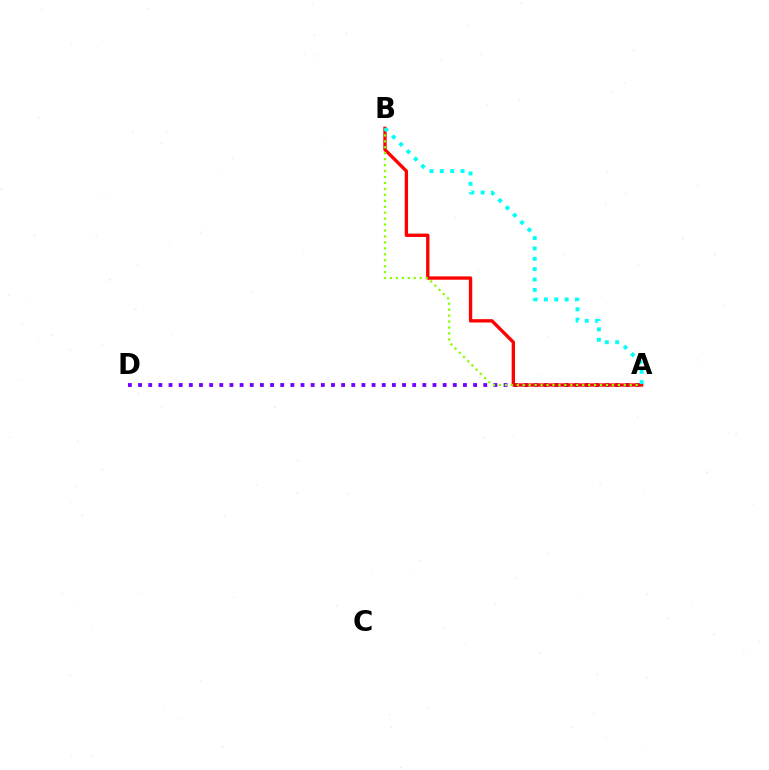{('A', 'D'): [{'color': '#7200ff', 'line_style': 'dotted', 'thickness': 2.76}], ('A', 'B'): [{'color': '#ff0000', 'line_style': 'solid', 'thickness': 2.41}, {'color': '#84ff00', 'line_style': 'dotted', 'thickness': 1.62}, {'color': '#00fff6', 'line_style': 'dotted', 'thickness': 2.82}]}